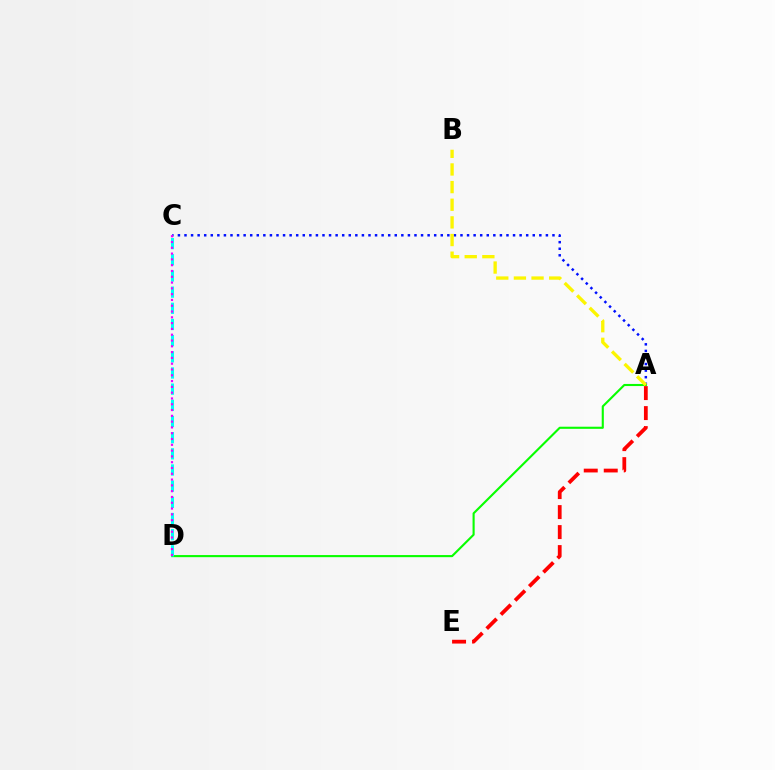{('A', 'C'): [{'color': '#0010ff', 'line_style': 'dotted', 'thickness': 1.79}], ('A', 'D'): [{'color': '#08ff00', 'line_style': 'solid', 'thickness': 1.52}], ('A', 'B'): [{'color': '#fcf500', 'line_style': 'dashed', 'thickness': 2.4}], ('A', 'E'): [{'color': '#ff0000', 'line_style': 'dashed', 'thickness': 2.72}], ('C', 'D'): [{'color': '#00fff6', 'line_style': 'dashed', 'thickness': 2.2}, {'color': '#ee00ff', 'line_style': 'dotted', 'thickness': 1.57}]}